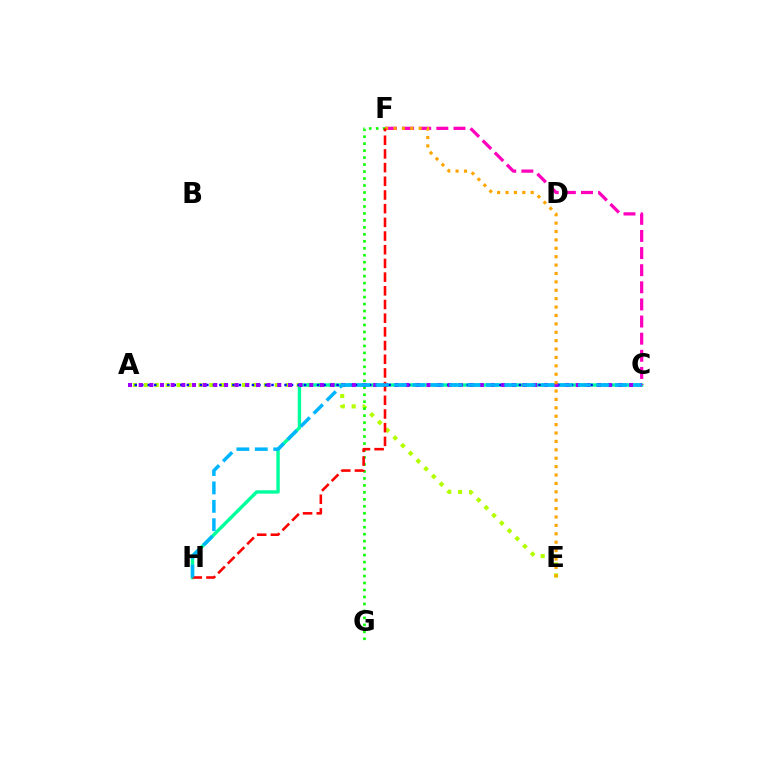{('A', 'E'): [{'color': '#b3ff00', 'line_style': 'dotted', 'thickness': 2.97}], ('C', 'H'): [{'color': '#00ff9d', 'line_style': 'solid', 'thickness': 2.45}, {'color': '#00b5ff', 'line_style': 'dashed', 'thickness': 2.5}], ('F', 'G'): [{'color': '#08ff00', 'line_style': 'dotted', 'thickness': 1.89}], ('C', 'F'): [{'color': '#ff00bd', 'line_style': 'dashed', 'thickness': 2.33}], ('A', 'C'): [{'color': '#0010ff', 'line_style': 'dotted', 'thickness': 1.77}, {'color': '#9b00ff', 'line_style': 'dotted', 'thickness': 2.9}], ('E', 'F'): [{'color': '#ffa500', 'line_style': 'dotted', 'thickness': 2.28}], ('F', 'H'): [{'color': '#ff0000', 'line_style': 'dashed', 'thickness': 1.86}]}